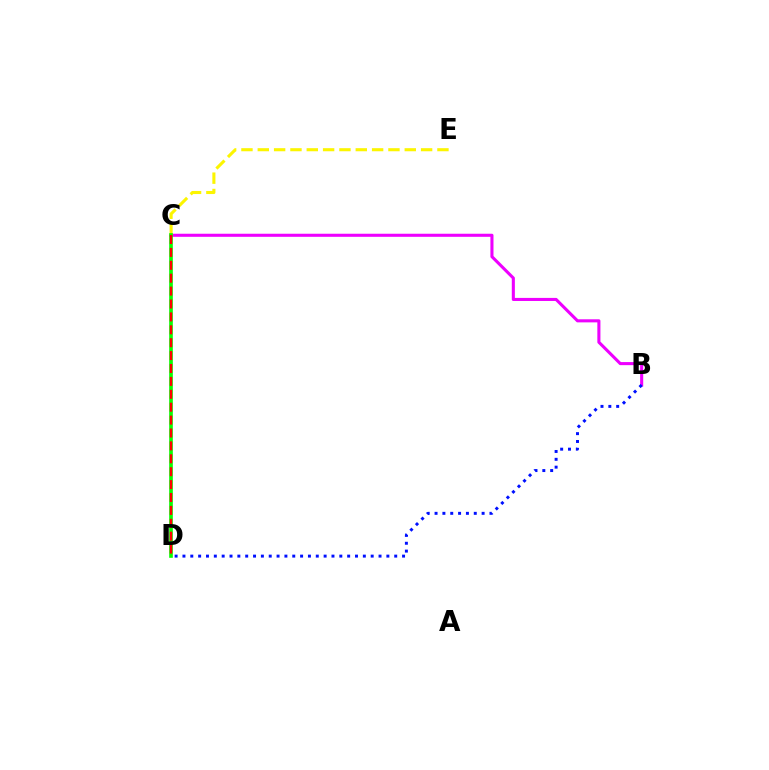{('C', 'D'): [{'color': '#00fff6', 'line_style': 'dashed', 'thickness': 1.56}, {'color': '#08ff00', 'line_style': 'solid', 'thickness': 2.63}, {'color': '#ff0000', 'line_style': 'dashed', 'thickness': 1.75}], ('B', 'C'): [{'color': '#ee00ff', 'line_style': 'solid', 'thickness': 2.22}], ('C', 'E'): [{'color': '#fcf500', 'line_style': 'dashed', 'thickness': 2.22}], ('B', 'D'): [{'color': '#0010ff', 'line_style': 'dotted', 'thickness': 2.13}]}